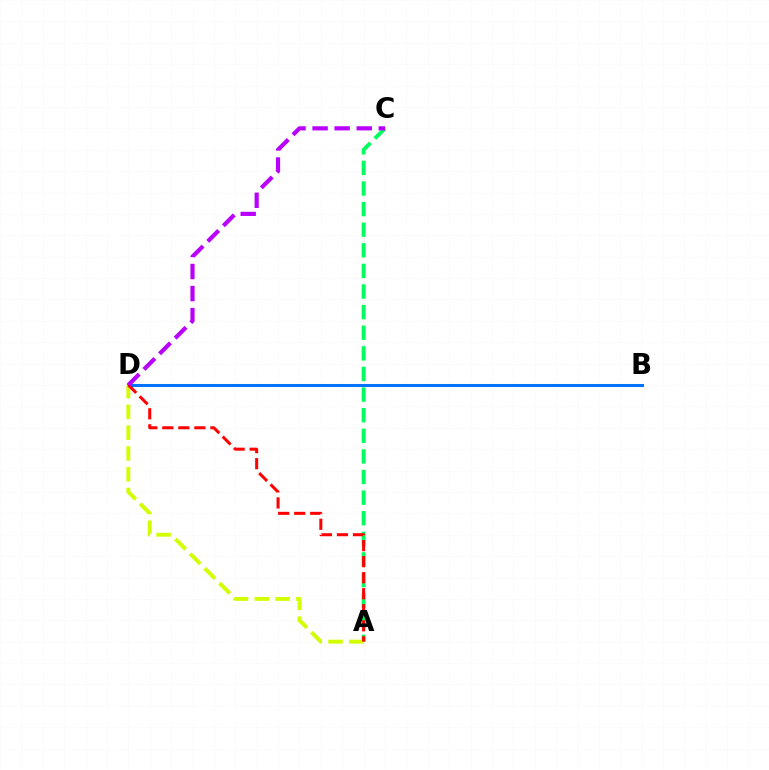{('B', 'D'): [{'color': '#0074ff', 'line_style': 'solid', 'thickness': 2.18}], ('A', 'C'): [{'color': '#00ff5c', 'line_style': 'dashed', 'thickness': 2.8}], ('A', 'D'): [{'color': '#d1ff00', 'line_style': 'dashed', 'thickness': 2.83}, {'color': '#ff0000', 'line_style': 'dashed', 'thickness': 2.18}], ('C', 'D'): [{'color': '#b900ff', 'line_style': 'dashed', 'thickness': 3.0}]}